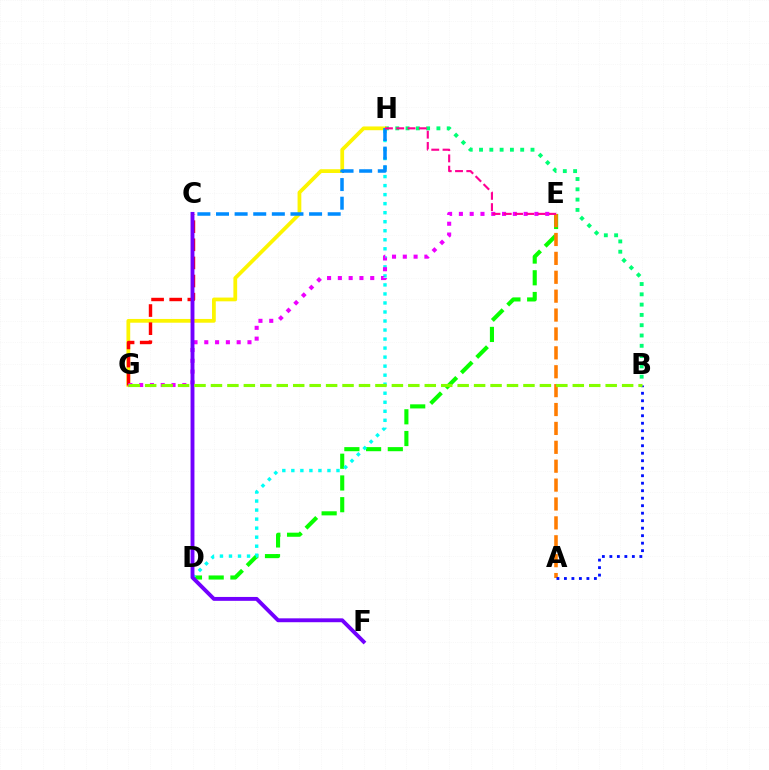{('B', 'H'): [{'color': '#00ff74', 'line_style': 'dotted', 'thickness': 2.8}], ('G', 'H'): [{'color': '#fcf500', 'line_style': 'solid', 'thickness': 2.71}], ('D', 'E'): [{'color': '#08ff00', 'line_style': 'dashed', 'thickness': 2.95}], ('D', 'H'): [{'color': '#00fff6', 'line_style': 'dotted', 'thickness': 2.45}], ('C', 'G'): [{'color': '#ff0000', 'line_style': 'dashed', 'thickness': 2.46}], ('C', 'H'): [{'color': '#008cff', 'line_style': 'dashed', 'thickness': 2.53}], ('E', 'G'): [{'color': '#ee00ff', 'line_style': 'dotted', 'thickness': 2.93}], ('A', 'E'): [{'color': '#ff7c00', 'line_style': 'dashed', 'thickness': 2.57}], ('A', 'B'): [{'color': '#0010ff', 'line_style': 'dotted', 'thickness': 2.04}], ('C', 'F'): [{'color': '#7200ff', 'line_style': 'solid', 'thickness': 2.8}], ('B', 'G'): [{'color': '#84ff00', 'line_style': 'dashed', 'thickness': 2.23}], ('E', 'H'): [{'color': '#ff0094', 'line_style': 'dashed', 'thickness': 1.53}]}